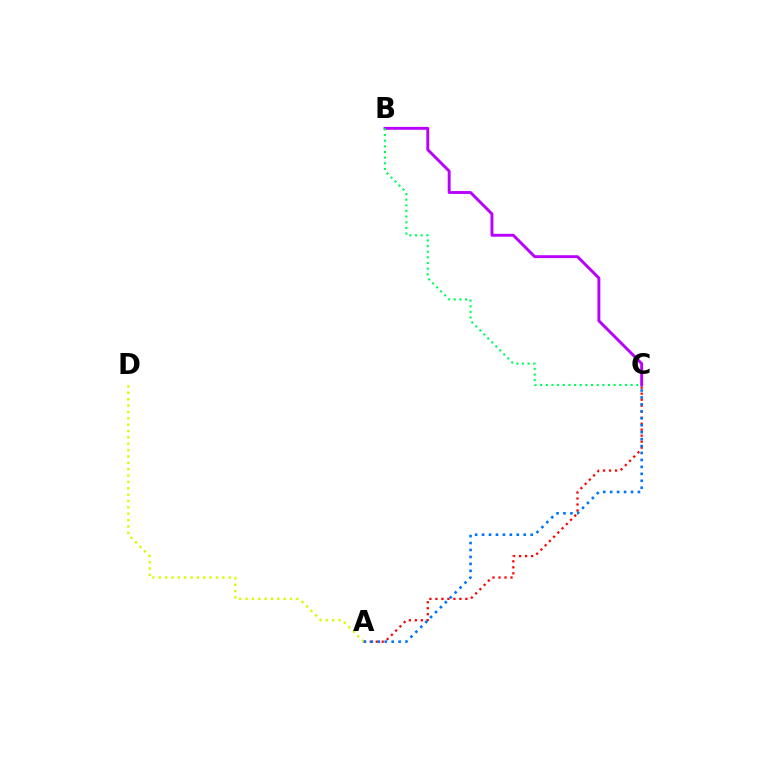{('A', 'C'): [{'color': '#ff0000', 'line_style': 'dotted', 'thickness': 1.63}, {'color': '#0074ff', 'line_style': 'dotted', 'thickness': 1.89}], ('A', 'D'): [{'color': '#d1ff00', 'line_style': 'dotted', 'thickness': 1.73}], ('B', 'C'): [{'color': '#b900ff', 'line_style': 'solid', 'thickness': 2.09}, {'color': '#00ff5c', 'line_style': 'dotted', 'thickness': 1.54}]}